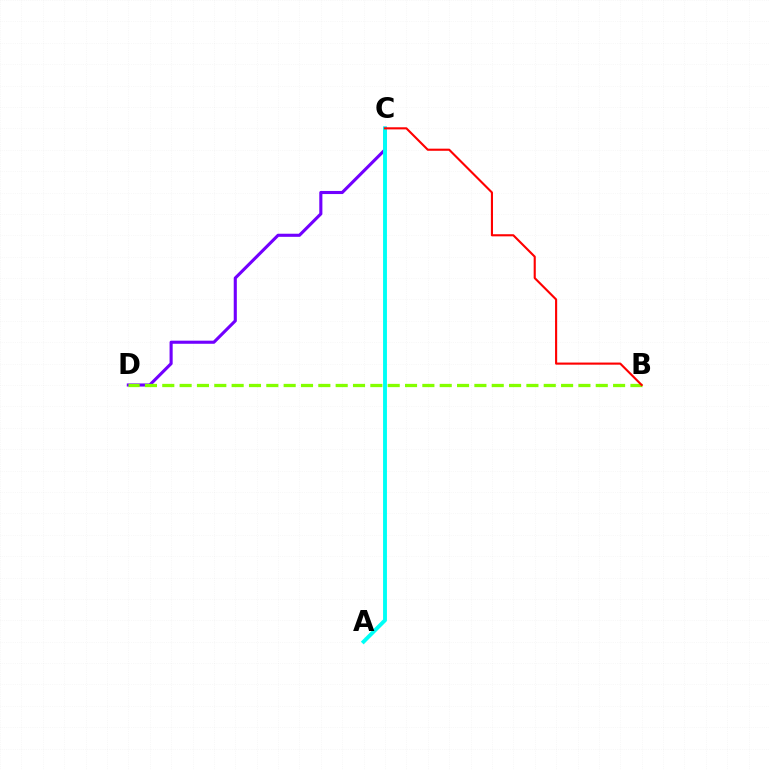{('C', 'D'): [{'color': '#7200ff', 'line_style': 'solid', 'thickness': 2.23}], ('A', 'C'): [{'color': '#00fff6', 'line_style': 'solid', 'thickness': 2.79}], ('B', 'D'): [{'color': '#84ff00', 'line_style': 'dashed', 'thickness': 2.36}], ('B', 'C'): [{'color': '#ff0000', 'line_style': 'solid', 'thickness': 1.52}]}